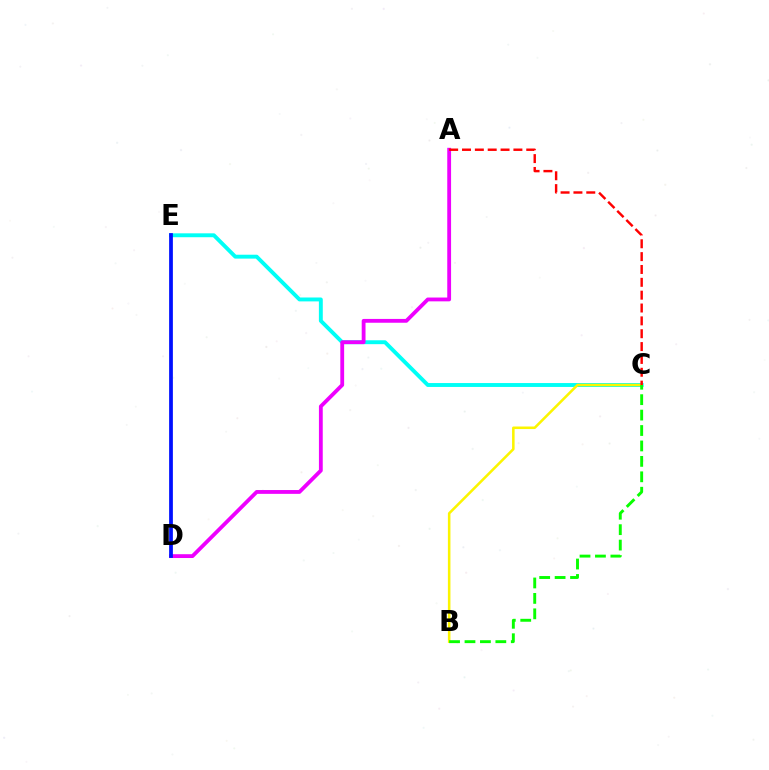{('C', 'E'): [{'color': '#00fff6', 'line_style': 'solid', 'thickness': 2.81}], ('B', 'C'): [{'color': '#fcf500', 'line_style': 'solid', 'thickness': 1.83}, {'color': '#08ff00', 'line_style': 'dashed', 'thickness': 2.1}], ('A', 'D'): [{'color': '#ee00ff', 'line_style': 'solid', 'thickness': 2.75}], ('D', 'E'): [{'color': '#0010ff', 'line_style': 'solid', 'thickness': 2.7}], ('A', 'C'): [{'color': '#ff0000', 'line_style': 'dashed', 'thickness': 1.75}]}